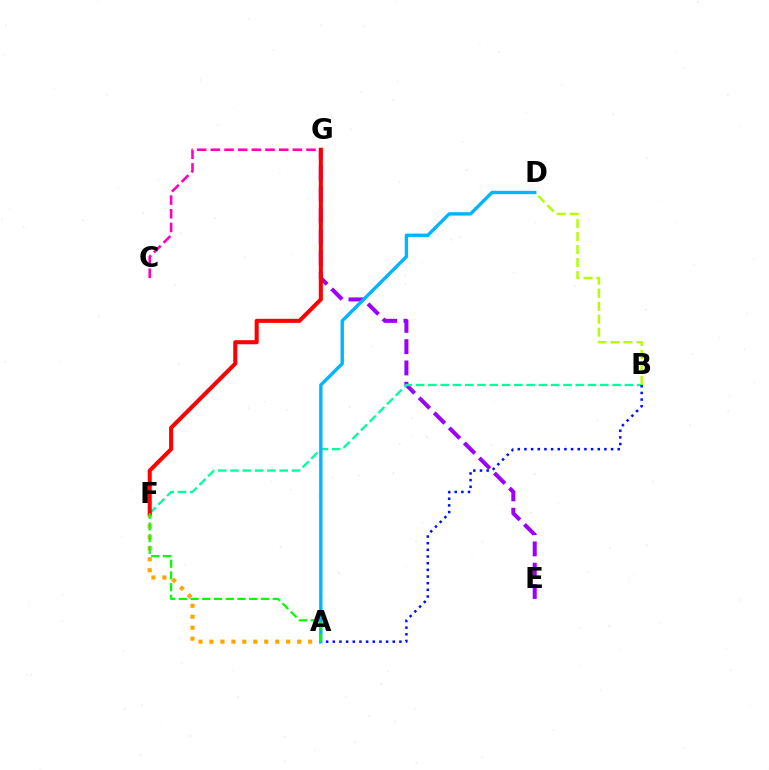{('B', 'D'): [{'color': '#b3ff00', 'line_style': 'dashed', 'thickness': 1.77}], ('A', 'F'): [{'color': '#ffa500', 'line_style': 'dotted', 'thickness': 2.98}, {'color': '#08ff00', 'line_style': 'dashed', 'thickness': 1.59}], ('E', 'G'): [{'color': '#9b00ff', 'line_style': 'dashed', 'thickness': 2.89}], ('B', 'F'): [{'color': '#00ff9d', 'line_style': 'dashed', 'thickness': 1.67}], ('A', 'B'): [{'color': '#0010ff', 'line_style': 'dotted', 'thickness': 1.81}], ('A', 'D'): [{'color': '#00b5ff', 'line_style': 'solid', 'thickness': 2.43}], ('C', 'G'): [{'color': '#ff00bd', 'line_style': 'dashed', 'thickness': 1.86}], ('F', 'G'): [{'color': '#ff0000', 'line_style': 'solid', 'thickness': 2.93}]}